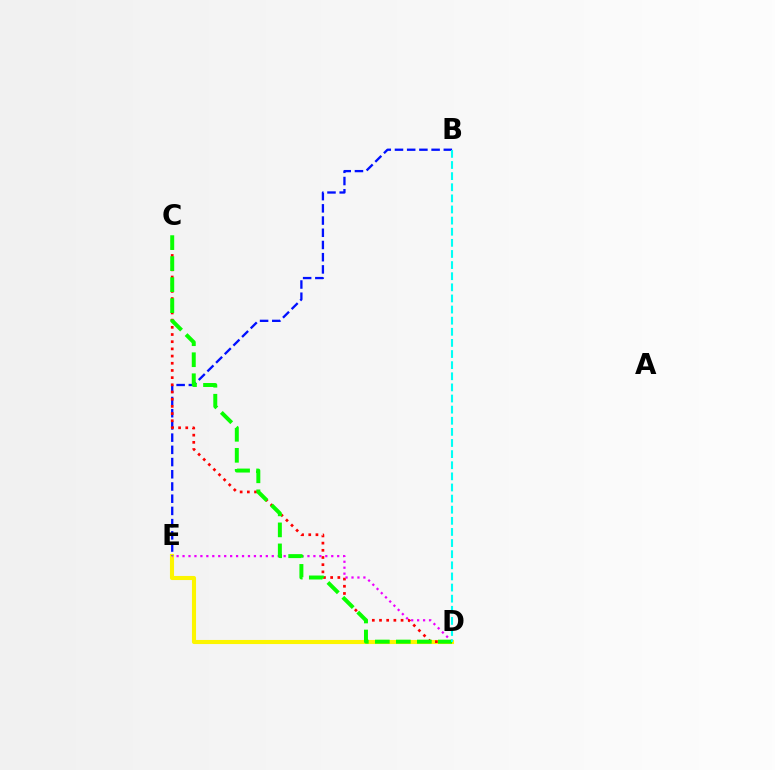{('D', 'E'): [{'color': '#fcf500', 'line_style': 'solid', 'thickness': 2.94}, {'color': '#ee00ff', 'line_style': 'dotted', 'thickness': 1.62}], ('B', 'E'): [{'color': '#0010ff', 'line_style': 'dashed', 'thickness': 1.66}], ('C', 'D'): [{'color': '#ff0000', 'line_style': 'dotted', 'thickness': 1.95}, {'color': '#08ff00', 'line_style': 'dashed', 'thickness': 2.85}], ('B', 'D'): [{'color': '#00fff6', 'line_style': 'dashed', 'thickness': 1.51}]}